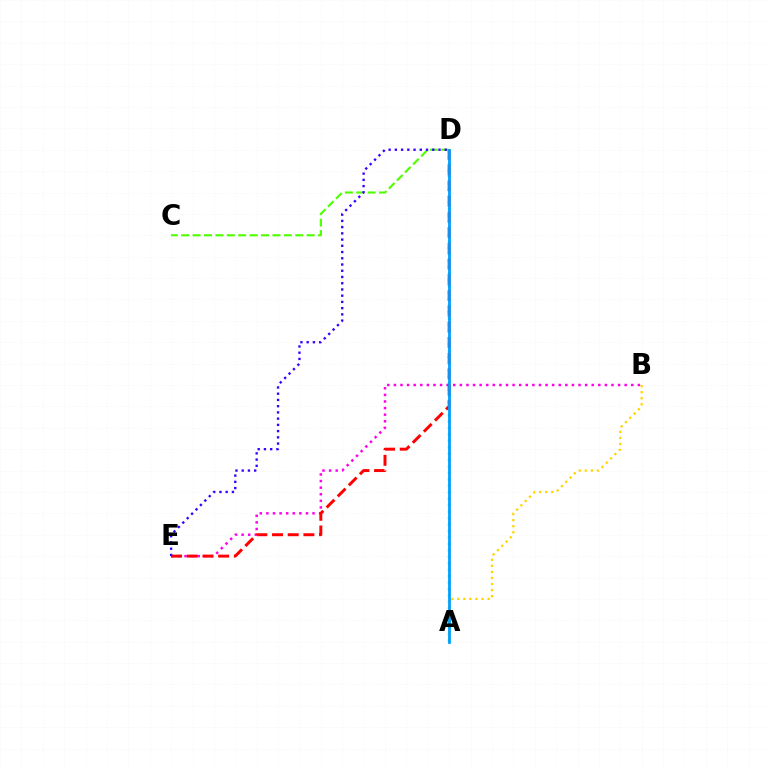{('A', 'D'): [{'color': '#00ff86', 'line_style': 'dotted', 'thickness': 1.75}, {'color': '#009eff', 'line_style': 'solid', 'thickness': 1.99}], ('B', 'E'): [{'color': '#ff00ed', 'line_style': 'dotted', 'thickness': 1.79}], ('A', 'B'): [{'color': '#ffd500', 'line_style': 'dotted', 'thickness': 1.65}], ('D', 'E'): [{'color': '#ff0000', 'line_style': 'dashed', 'thickness': 2.13}, {'color': '#3700ff', 'line_style': 'dotted', 'thickness': 1.69}], ('C', 'D'): [{'color': '#4fff00', 'line_style': 'dashed', 'thickness': 1.55}]}